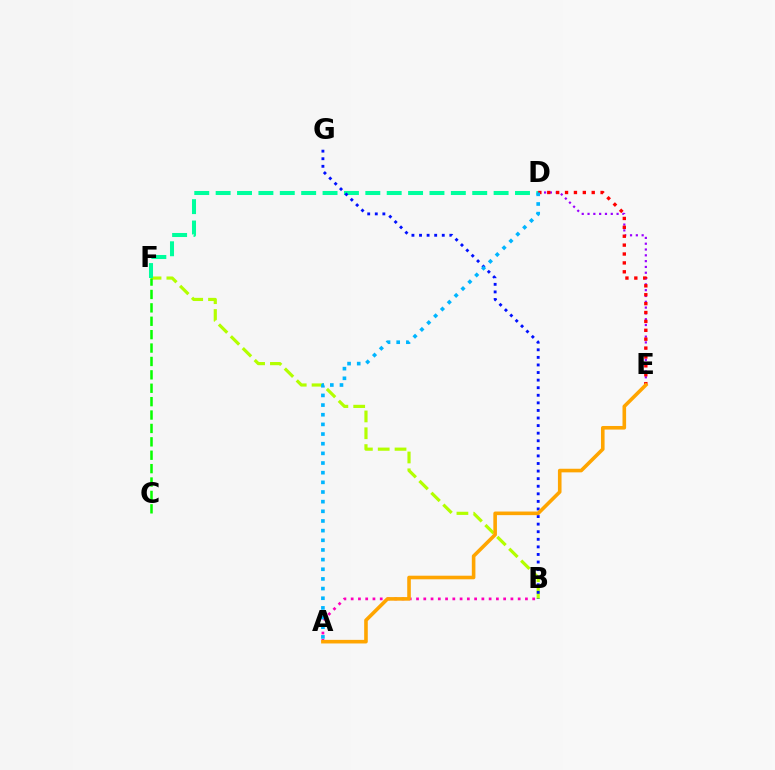{('D', 'E'): [{'color': '#9b00ff', 'line_style': 'dotted', 'thickness': 1.58}, {'color': '#ff0000', 'line_style': 'dotted', 'thickness': 2.42}], ('B', 'F'): [{'color': '#b3ff00', 'line_style': 'dashed', 'thickness': 2.29}], ('D', 'F'): [{'color': '#00ff9d', 'line_style': 'dashed', 'thickness': 2.9}], ('C', 'F'): [{'color': '#08ff00', 'line_style': 'dashed', 'thickness': 1.82}], ('A', 'B'): [{'color': '#ff00bd', 'line_style': 'dotted', 'thickness': 1.97}], ('B', 'G'): [{'color': '#0010ff', 'line_style': 'dotted', 'thickness': 2.06}], ('A', 'D'): [{'color': '#00b5ff', 'line_style': 'dotted', 'thickness': 2.62}], ('A', 'E'): [{'color': '#ffa500', 'line_style': 'solid', 'thickness': 2.59}]}